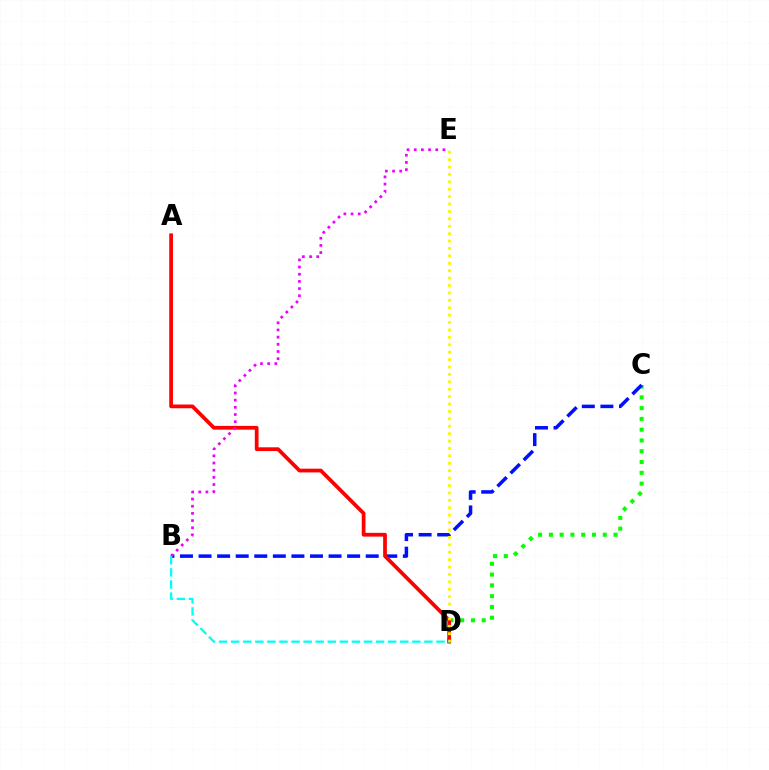{('C', 'D'): [{'color': '#08ff00', 'line_style': 'dotted', 'thickness': 2.93}], ('B', 'C'): [{'color': '#0010ff', 'line_style': 'dashed', 'thickness': 2.52}], ('A', 'D'): [{'color': '#ff0000', 'line_style': 'solid', 'thickness': 2.69}], ('B', 'E'): [{'color': '#ee00ff', 'line_style': 'dotted', 'thickness': 1.95}], ('D', 'E'): [{'color': '#fcf500', 'line_style': 'dotted', 'thickness': 2.01}], ('B', 'D'): [{'color': '#00fff6', 'line_style': 'dashed', 'thickness': 1.64}]}